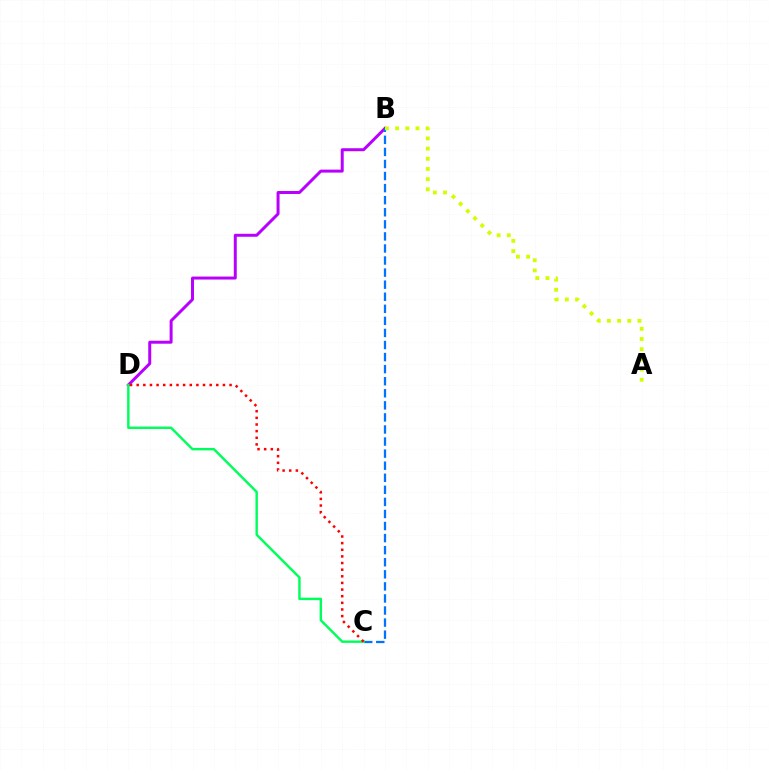{('B', 'D'): [{'color': '#b900ff', 'line_style': 'solid', 'thickness': 2.15}], ('B', 'C'): [{'color': '#0074ff', 'line_style': 'dashed', 'thickness': 1.64}], ('C', 'D'): [{'color': '#00ff5c', 'line_style': 'solid', 'thickness': 1.76}, {'color': '#ff0000', 'line_style': 'dotted', 'thickness': 1.8}], ('A', 'B'): [{'color': '#d1ff00', 'line_style': 'dotted', 'thickness': 2.77}]}